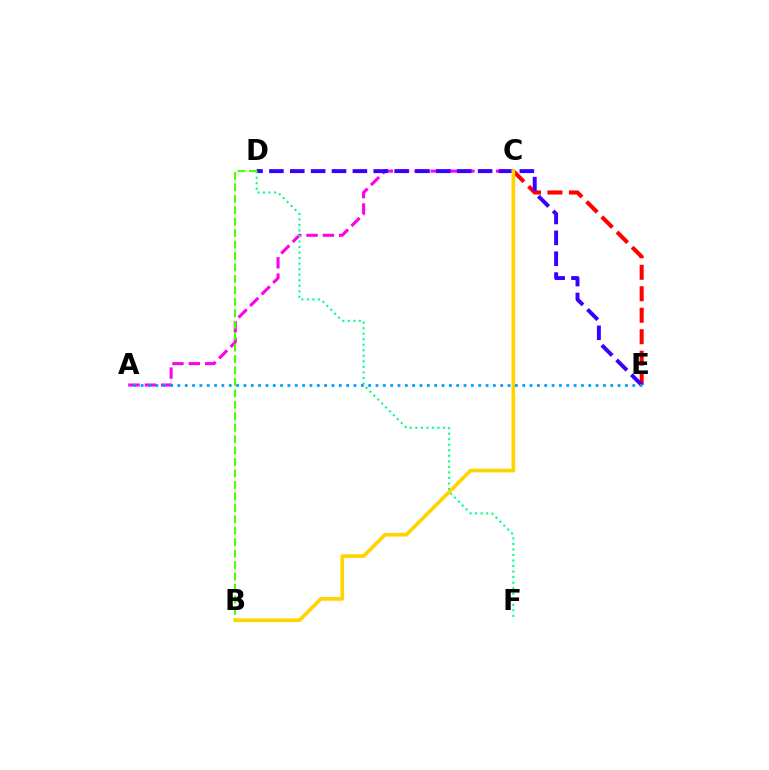{('C', 'E'): [{'color': '#ff0000', 'line_style': 'dashed', 'thickness': 2.92}], ('A', 'C'): [{'color': '#ff00ed', 'line_style': 'dashed', 'thickness': 2.22}], ('D', 'E'): [{'color': '#3700ff', 'line_style': 'dashed', 'thickness': 2.84}], ('D', 'F'): [{'color': '#00ff86', 'line_style': 'dotted', 'thickness': 1.5}], ('B', 'D'): [{'color': '#4fff00', 'line_style': 'dashed', 'thickness': 1.56}], ('B', 'C'): [{'color': '#ffd500', 'line_style': 'solid', 'thickness': 2.65}], ('A', 'E'): [{'color': '#009eff', 'line_style': 'dotted', 'thickness': 1.99}]}